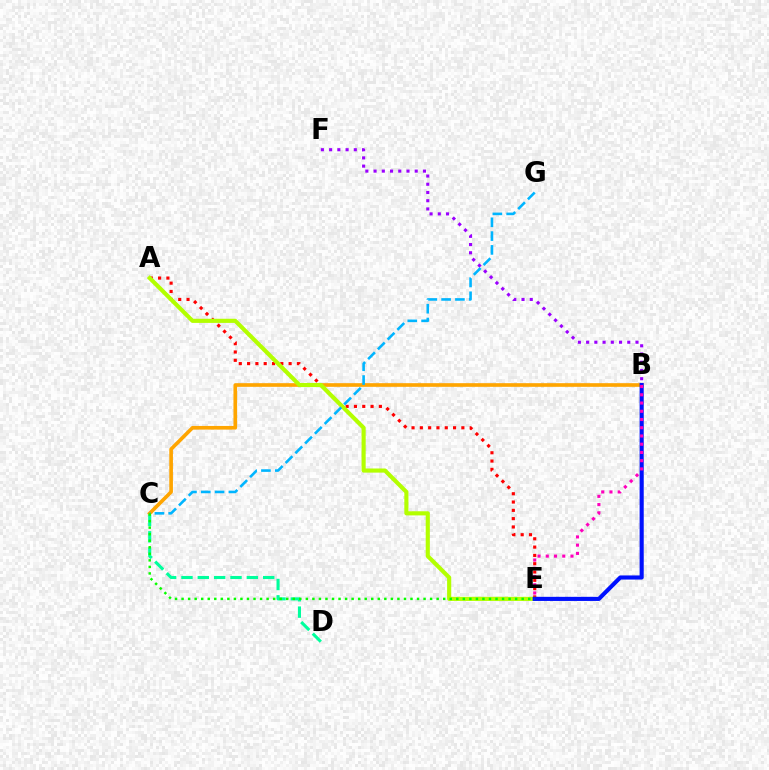{('A', 'E'): [{'color': '#ff0000', 'line_style': 'dotted', 'thickness': 2.26}, {'color': '#b3ff00', 'line_style': 'solid', 'thickness': 2.97}], ('B', 'C'): [{'color': '#ffa500', 'line_style': 'solid', 'thickness': 2.62}], ('B', 'F'): [{'color': '#9b00ff', 'line_style': 'dotted', 'thickness': 2.24}], ('C', 'D'): [{'color': '#00ff9d', 'line_style': 'dashed', 'thickness': 2.22}], ('C', 'G'): [{'color': '#00b5ff', 'line_style': 'dashed', 'thickness': 1.88}], ('B', 'E'): [{'color': '#0010ff', 'line_style': 'solid', 'thickness': 2.97}, {'color': '#ff00bd', 'line_style': 'dotted', 'thickness': 2.24}], ('C', 'E'): [{'color': '#08ff00', 'line_style': 'dotted', 'thickness': 1.78}]}